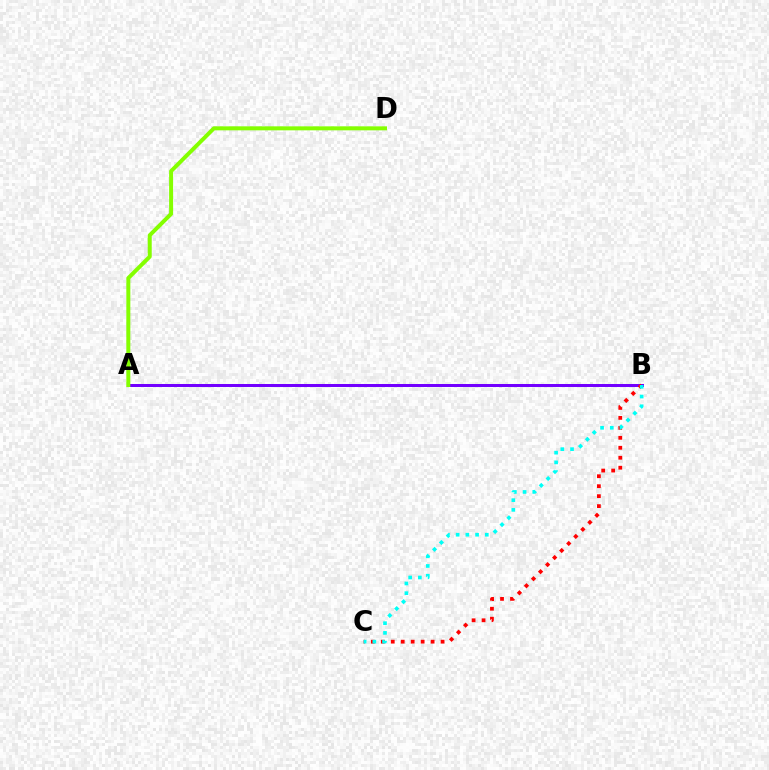{('A', 'B'): [{'color': '#7200ff', 'line_style': 'solid', 'thickness': 2.16}], ('B', 'C'): [{'color': '#ff0000', 'line_style': 'dotted', 'thickness': 2.71}, {'color': '#00fff6', 'line_style': 'dotted', 'thickness': 2.64}], ('A', 'D'): [{'color': '#84ff00', 'line_style': 'solid', 'thickness': 2.87}]}